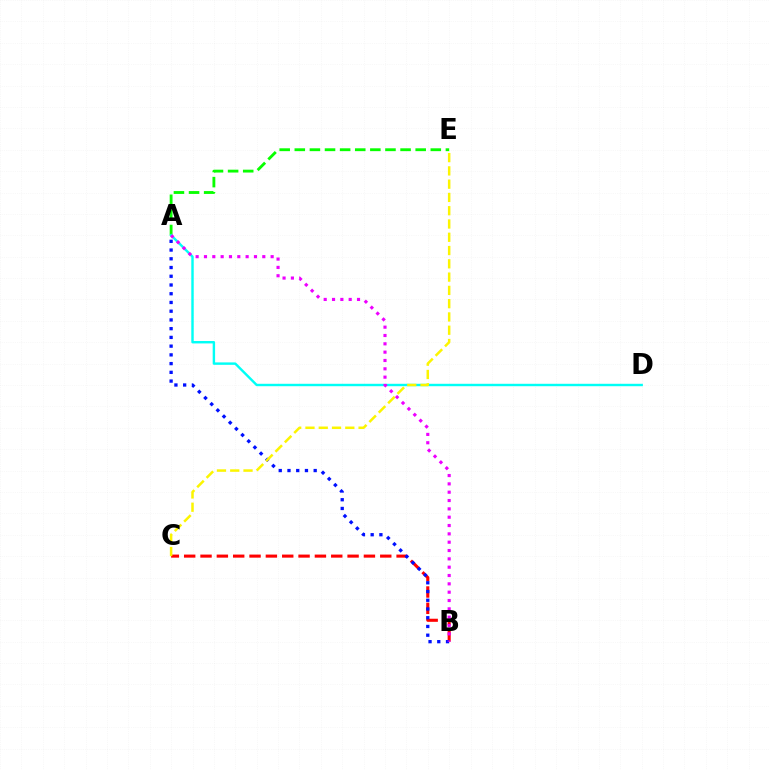{('B', 'C'): [{'color': '#ff0000', 'line_style': 'dashed', 'thickness': 2.22}], ('A', 'B'): [{'color': '#0010ff', 'line_style': 'dotted', 'thickness': 2.37}, {'color': '#ee00ff', 'line_style': 'dotted', 'thickness': 2.26}], ('A', 'E'): [{'color': '#08ff00', 'line_style': 'dashed', 'thickness': 2.05}], ('A', 'D'): [{'color': '#00fff6', 'line_style': 'solid', 'thickness': 1.74}], ('C', 'E'): [{'color': '#fcf500', 'line_style': 'dashed', 'thickness': 1.8}]}